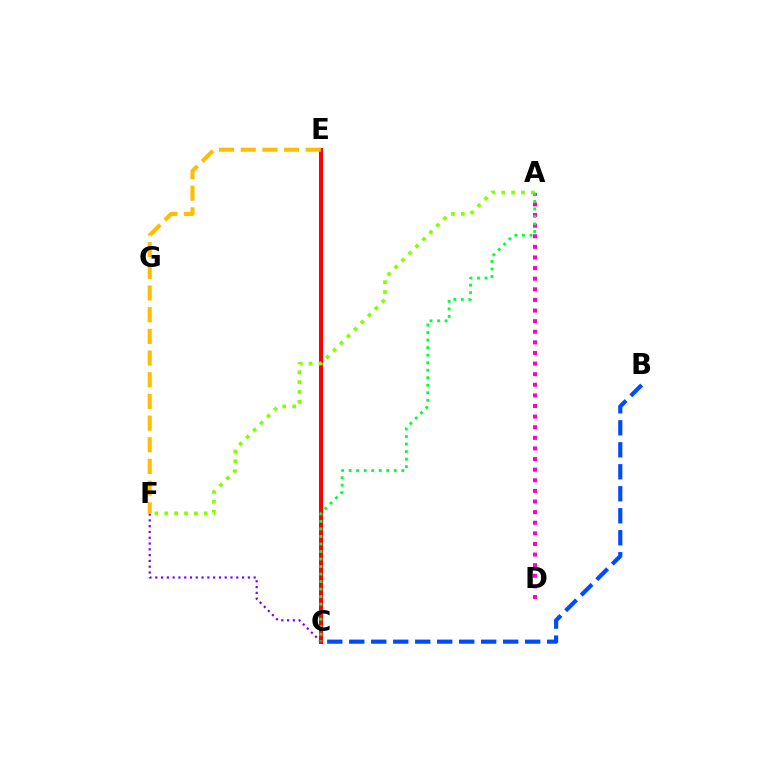{('C', 'E'): [{'color': '#00fff6', 'line_style': 'dashed', 'thickness': 1.64}, {'color': '#ff0000', 'line_style': 'solid', 'thickness': 2.9}], ('B', 'C'): [{'color': '#004bff', 'line_style': 'dashed', 'thickness': 2.99}], ('A', 'D'): [{'color': '#ff00cf', 'line_style': 'dotted', 'thickness': 2.88}], ('A', 'F'): [{'color': '#84ff00', 'line_style': 'dotted', 'thickness': 2.68}], ('C', 'F'): [{'color': '#7200ff', 'line_style': 'dotted', 'thickness': 1.57}], ('A', 'C'): [{'color': '#00ff39', 'line_style': 'dotted', 'thickness': 2.04}], ('E', 'F'): [{'color': '#ffbd00', 'line_style': 'dashed', 'thickness': 2.94}]}